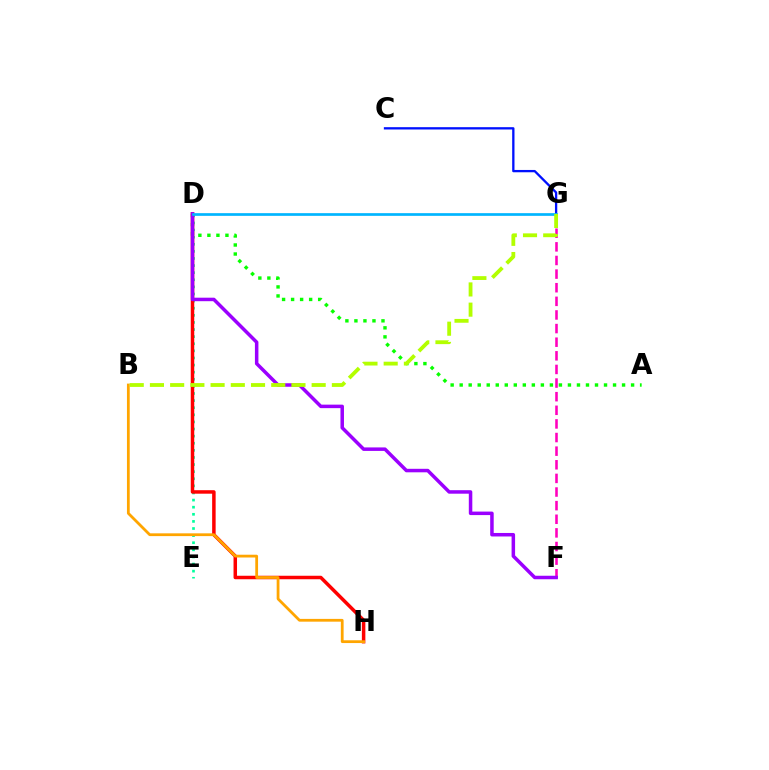{('C', 'G'): [{'color': '#0010ff', 'line_style': 'solid', 'thickness': 1.66}], ('A', 'D'): [{'color': '#08ff00', 'line_style': 'dotted', 'thickness': 2.45}], ('D', 'E'): [{'color': '#00ff9d', 'line_style': 'dotted', 'thickness': 1.93}], ('F', 'G'): [{'color': '#ff00bd', 'line_style': 'dashed', 'thickness': 1.85}], ('D', 'H'): [{'color': '#ff0000', 'line_style': 'solid', 'thickness': 2.52}], ('D', 'F'): [{'color': '#9b00ff', 'line_style': 'solid', 'thickness': 2.52}], ('B', 'H'): [{'color': '#ffa500', 'line_style': 'solid', 'thickness': 2.0}], ('D', 'G'): [{'color': '#00b5ff', 'line_style': 'solid', 'thickness': 1.94}], ('B', 'G'): [{'color': '#b3ff00', 'line_style': 'dashed', 'thickness': 2.75}]}